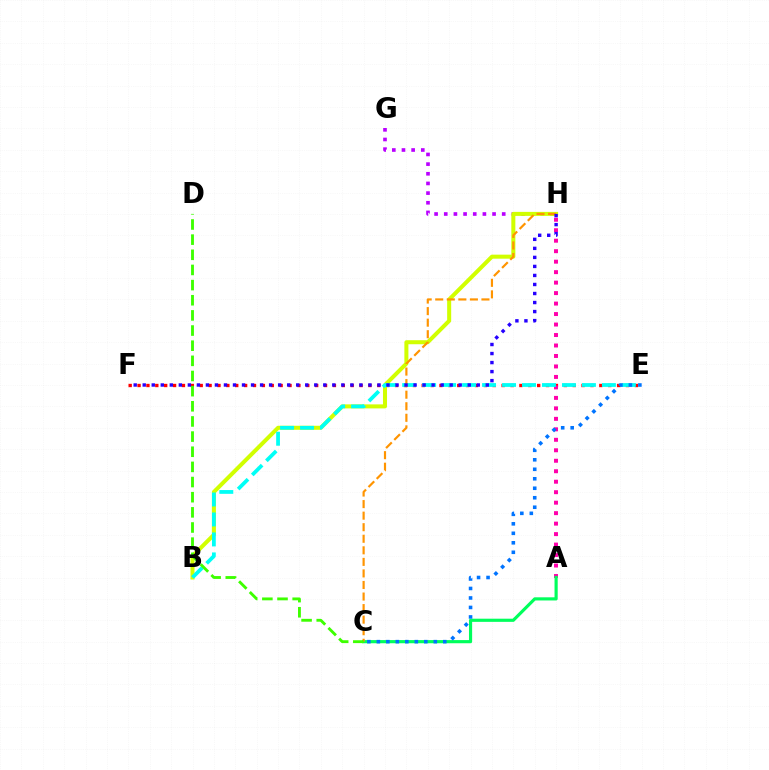{('E', 'F'): [{'color': '#ff0000', 'line_style': 'dotted', 'thickness': 2.41}], ('G', 'H'): [{'color': '#b900ff', 'line_style': 'dotted', 'thickness': 2.63}], ('B', 'H'): [{'color': '#d1ff00', 'line_style': 'solid', 'thickness': 2.9}], ('A', 'H'): [{'color': '#ff00ac', 'line_style': 'dotted', 'thickness': 2.85}], ('B', 'E'): [{'color': '#00fff6', 'line_style': 'dashed', 'thickness': 2.71}], ('A', 'C'): [{'color': '#00ff5c', 'line_style': 'solid', 'thickness': 2.27}], ('C', 'E'): [{'color': '#0074ff', 'line_style': 'dotted', 'thickness': 2.58}], ('C', 'H'): [{'color': '#ff9400', 'line_style': 'dashed', 'thickness': 1.57}], ('F', 'H'): [{'color': '#2500ff', 'line_style': 'dotted', 'thickness': 2.45}], ('C', 'D'): [{'color': '#3dff00', 'line_style': 'dashed', 'thickness': 2.06}]}